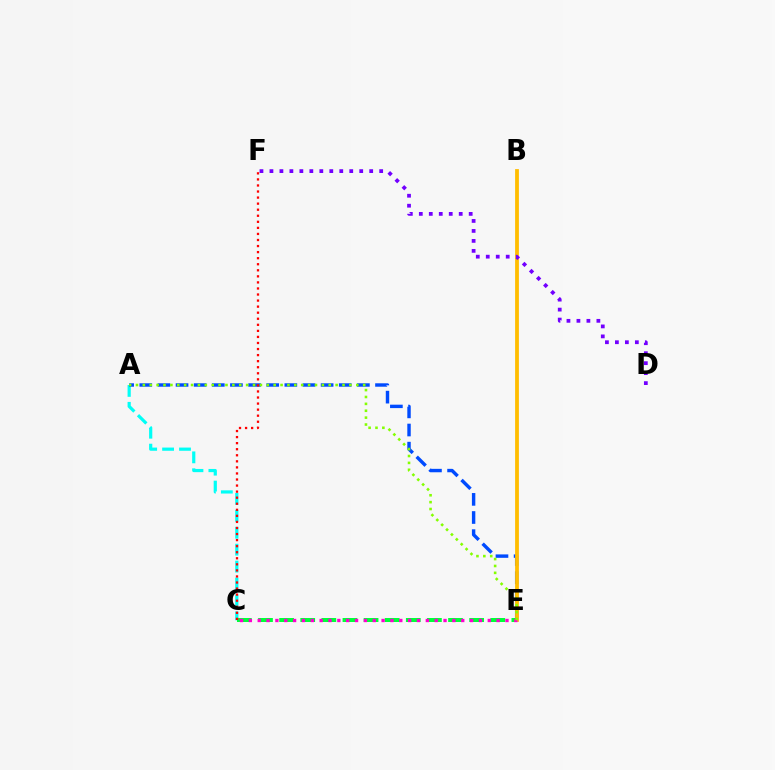{('A', 'C'): [{'color': '#00fff6', 'line_style': 'dashed', 'thickness': 2.3}], ('A', 'E'): [{'color': '#004bff', 'line_style': 'dashed', 'thickness': 2.46}, {'color': '#84ff00', 'line_style': 'dotted', 'thickness': 1.87}], ('B', 'E'): [{'color': '#ffbd00', 'line_style': 'solid', 'thickness': 2.73}], ('C', 'E'): [{'color': '#00ff39', 'line_style': 'dashed', 'thickness': 2.87}, {'color': '#ff00cf', 'line_style': 'dotted', 'thickness': 2.4}], ('D', 'F'): [{'color': '#7200ff', 'line_style': 'dotted', 'thickness': 2.71}], ('C', 'F'): [{'color': '#ff0000', 'line_style': 'dotted', 'thickness': 1.65}]}